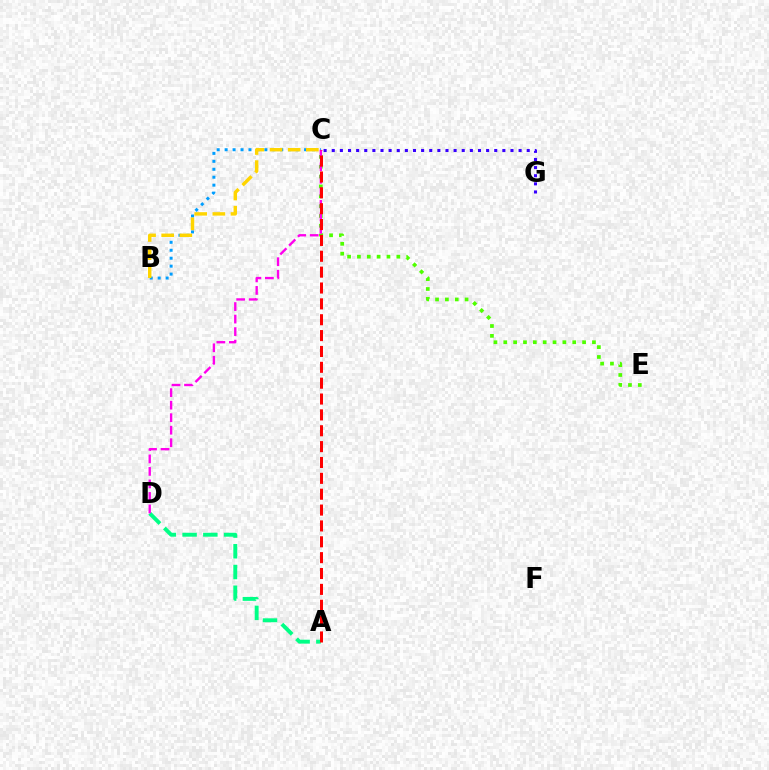{('C', 'E'): [{'color': '#4fff00', 'line_style': 'dotted', 'thickness': 2.68}], ('A', 'D'): [{'color': '#00ff86', 'line_style': 'dashed', 'thickness': 2.82}], ('B', 'C'): [{'color': '#009eff', 'line_style': 'dotted', 'thickness': 2.16}, {'color': '#ffd500', 'line_style': 'dashed', 'thickness': 2.46}], ('C', 'D'): [{'color': '#ff00ed', 'line_style': 'dashed', 'thickness': 1.7}], ('C', 'G'): [{'color': '#3700ff', 'line_style': 'dotted', 'thickness': 2.21}], ('A', 'C'): [{'color': '#ff0000', 'line_style': 'dashed', 'thickness': 2.15}]}